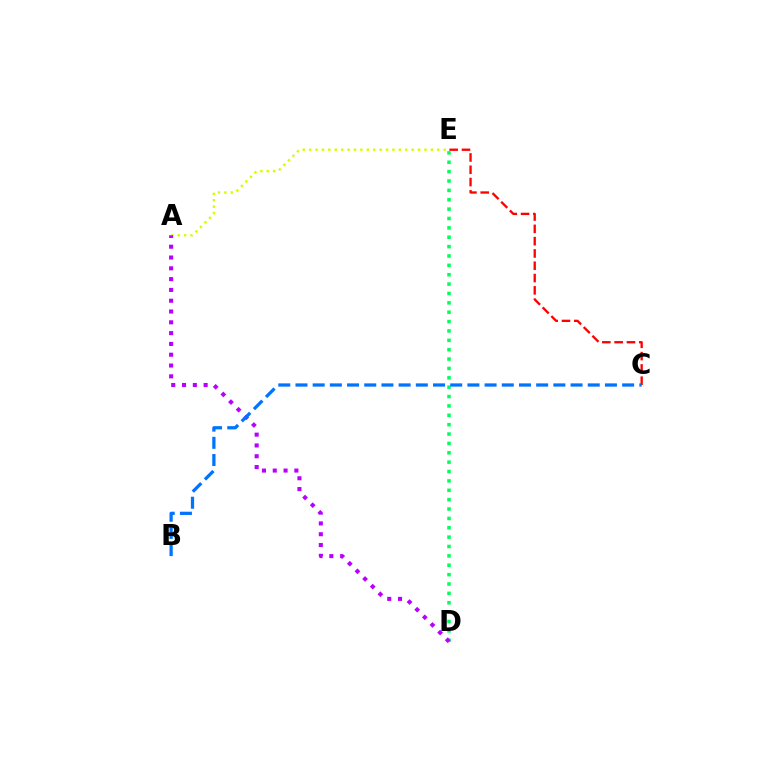{('A', 'E'): [{'color': '#d1ff00', 'line_style': 'dotted', 'thickness': 1.74}], ('C', 'E'): [{'color': '#ff0000', 'line_style': 'dashed', 'thickness': 1.67}], ('D', 'E'): [{'color': '#00ff5c', 'line_style': 'dotted', 'thickness': 2.55}], ('A', 'D'): [{'color': '#b900ff', 'line_style': 'dotted', 'thickness': 2.93}], ('B', 'C'): [{'color': '#0074ff', 'line_style': 'dashed', 'thickness': 2.34}]}